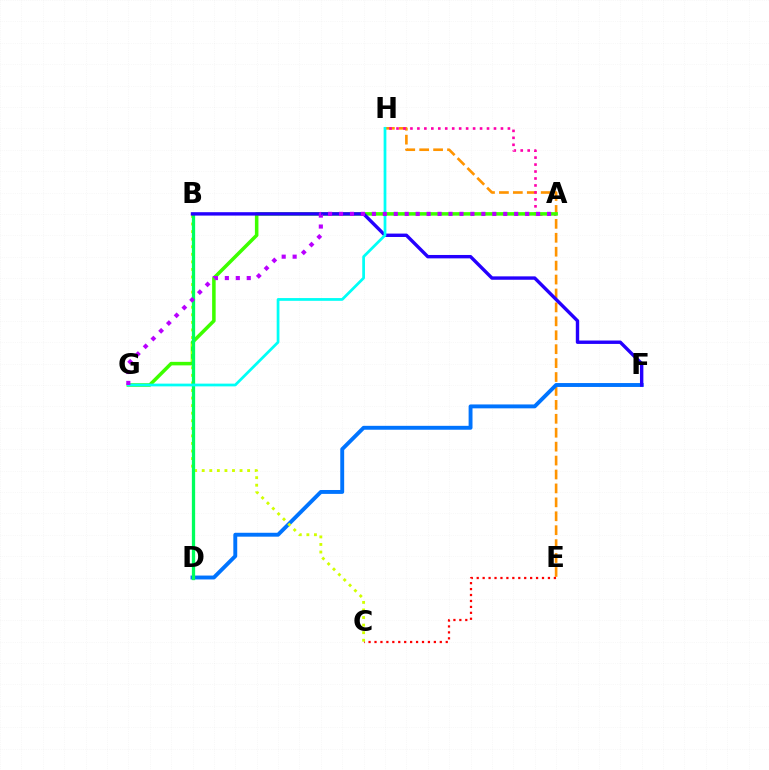{('E', 'H'): [{'color': '#ff9400', 'line_style': 'dashed', 'thickness': 1.89}], ('A', 'H'): [{'color': '#ff00ac', 'line_style': 'dotted', 'thickness': 1.89}], ('D', 'F'): [{'color': '#0074ff', 'line_style': 'solid', 'thickness': 2.8}], ('A', 'G'): [{'color': '#3dff00', 'line_style': 'solid', 'thickness': 2.54}, {'color': '#b900ff', 'line_style': 'dotted', 'thickness': 2.97}], ('C', 'E'): [{'color': '#ff0000', 'line_style': 'dotted', 'thickness': 1.61}], ('B', 'C'): [{'color': '#d1ff00', 'line_style': 'dotted', 'thickness': 2.06}], ('B', 'D'): [{'color': '#00ff5c', 'line_style': 'solid', 'thickness': 2.36}], ('B', 'F'): [{'color': '#2500ff', 'line_style': 'solid', 'thickness': 2.44}], ('G', 'H'): [{'color': '#00fff6', 'line_style': 'solid', 'thickness': 1.98}]}